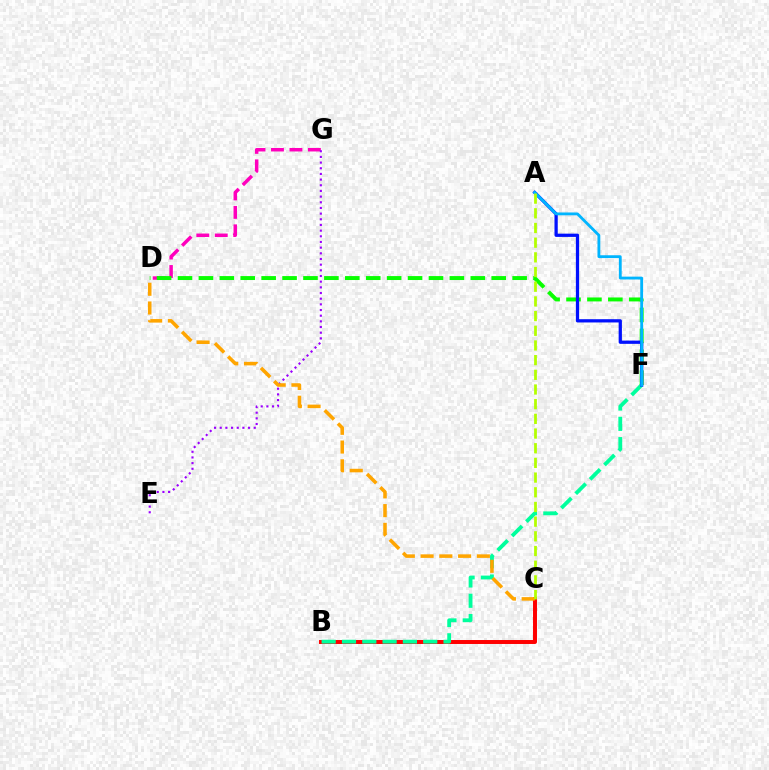{('D', 'G'): [{'color': '#ff00bd', 'line_style': 'dashed', 'thickness': 2.51}], ('E', 'G'): [{'color': '#9b00ff', 'line_style': 'dotted', 'thickness': 1.54}], ('B', 'C'): [{'color': '#ff0000', 'line_style': 'solid', 'thickness': 2.85}], ('B', 'F'): [{'color': '#00ff9d', 'line_style': 'dashed', 'thickness': 2.76}], ('D', 'F'): [{'color': '#08ff00', 'line_style': 'dashed', 'thickness': 2.84}], ('A', 'F'): [{'color': '#0010ff', 'line_style': 'solid', 'thickness': 2.34}, {'color': '#00b5ff', 'line_style': 'solid', 'thickness': 2.04}], ('C', 'D'): [{'color': '#ffa500', 'line_style': 'dashed', 'thickness': 2.55}], ('A', 'C'): [{'color': '#b3ff00', 'line_style': 'dashed', 'thickness': 1.99}]}